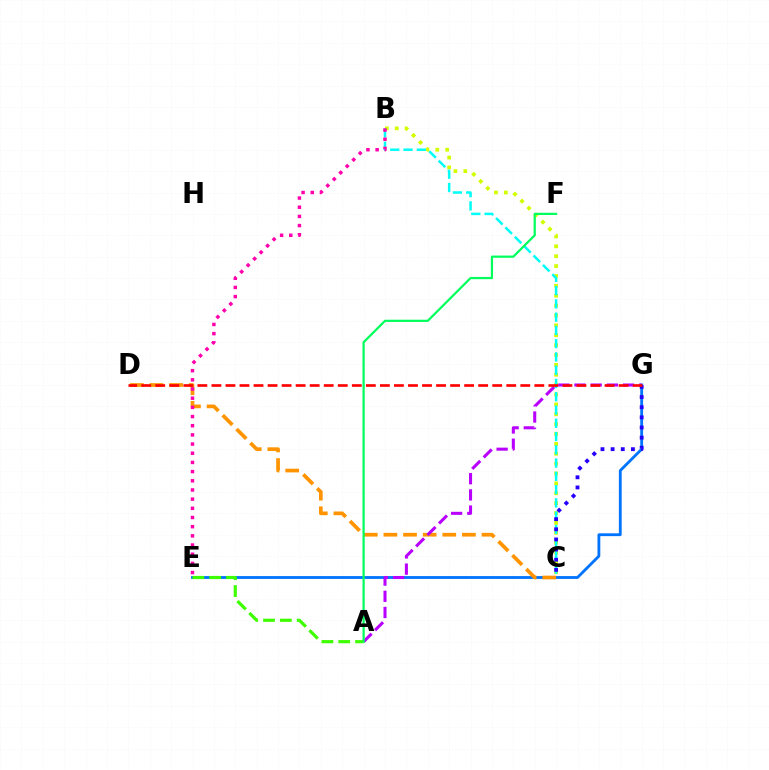{('E', 'G'): [{'color': '#0074ff', 'line_style': 'solid', 'thickness': 2.03}], ('B', 'C'): [{'color': '#d1ff00', 'line_style': 'dotted', 'thickness': 2.68}, {'color': '#00fff6', 'line_style': 'dashed', 'thickness': 1.8}], ('C', 'D'): [{'color': '#ff9400', 'line_style': 'dashed', 'thickness': 2.67}], ('B', 'E'): [{'color': '#ff00ac', 'line_style': 'dotted', 'thickness': 2.49}], ('C', 'G'): [{'color': '#2500ff', 'line_style': 'dotted', 'thickness': 2.76}], ('A', 'E'): [{'color': '#3dff00', 'line_style': 'dashed', 'thickness': 2.28}], ('A', 'G'): [{'color': '#b900ff', 'line_style': 'dashed', 'thickness': 2.2}], ('D', 'G'): [{'color': '#ff0000', 'line_style': 'dashed', 'thickness': 1.91}], ('A', 'F'): [{'color': '#00ff5c', 'line_style': 'solid', 'thickness': 1.6}]}